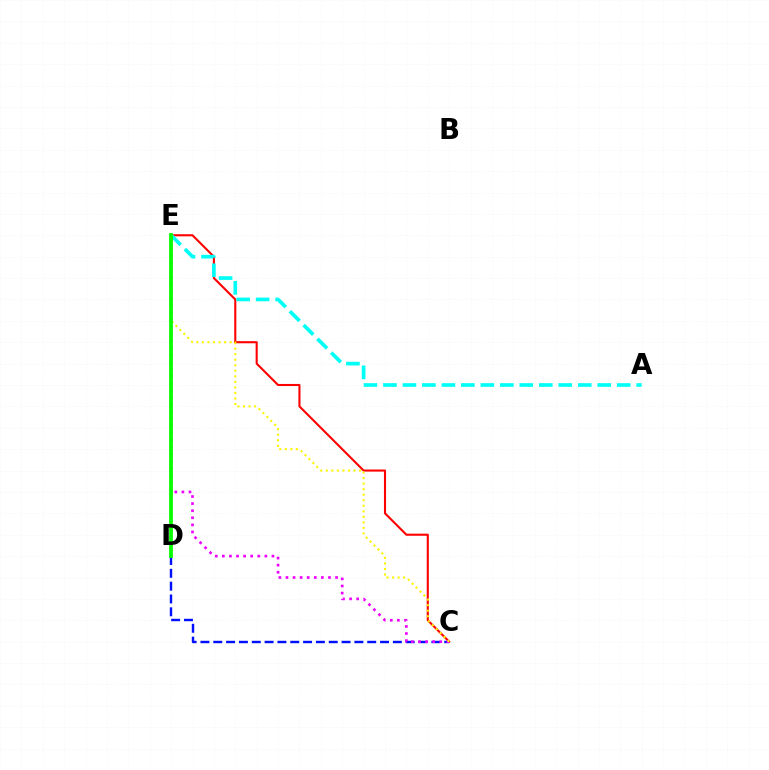{('C', 'E'): [{'color': '#ff0000', 'line_style': 'solid', 'thickness': 1.5}, {'color': '#ee00ff', 'line_style': 'dotted', 'thickness': 1.92}, {'color': '#fcf500', 'line_style': 'dotted', 'thickness': 1.51}], ('C', 'D'): [{'color': '#0010ff', 'line_style': 'dashed', 'thickness': 1.74}], ('A', 'E'): [{'color': '#00fff6', 'line_style': 'dashed', 'thickness': 2.65}], ('D', 'E'): [{'color': '#08ff00', 'line_style': 'solid', 'thickness': 2.72}]}